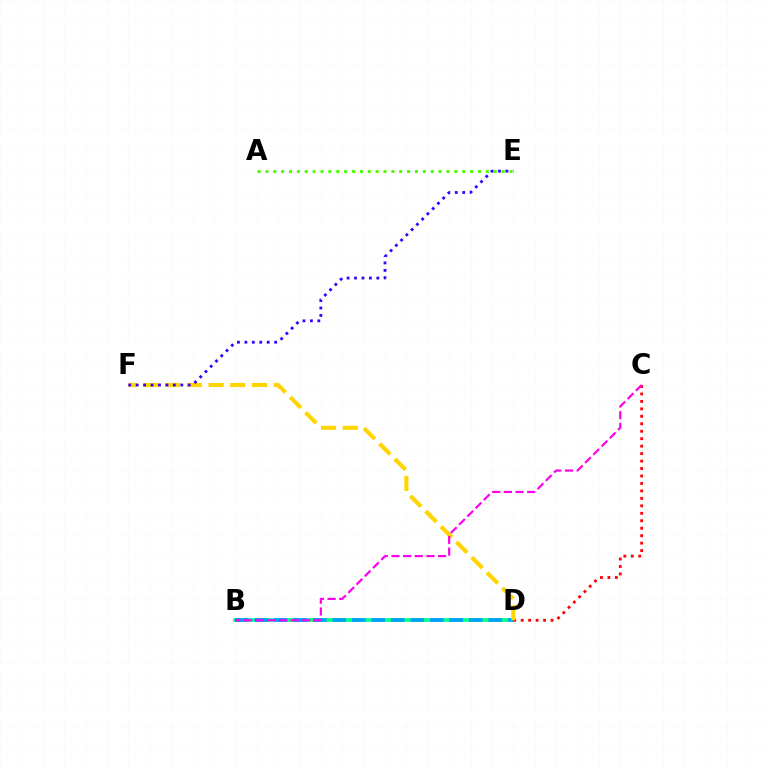{('B', 'D'): [{'color': '#00ff86', 'line_style': 'solid', 'thickness': 2.67}, {'color': '#009eff', 'line_style': 'dashed', 'thickness': 2.65}], ('C', 'D'): [{'color': '#ff0000', 'line_style': 'dotted', 'thickness': 2.03}], ('D', 'F'): [{'color': '#ffd500', 'line_style': 'dashed', 'thickness': 2.95}], ('E', 'F'): [{'color': '#3700ff', 'line_style': 'dotted', 'thickness': 2.02}], ('B', 'C'): [{'color': '#ff00ed', 'line_style': 'dashed', 'thickness': 1.58}], ('A', 'E'): [{'color': '#4fff00', 'line_style': 'dotted', 'thickness': 2.14}]}